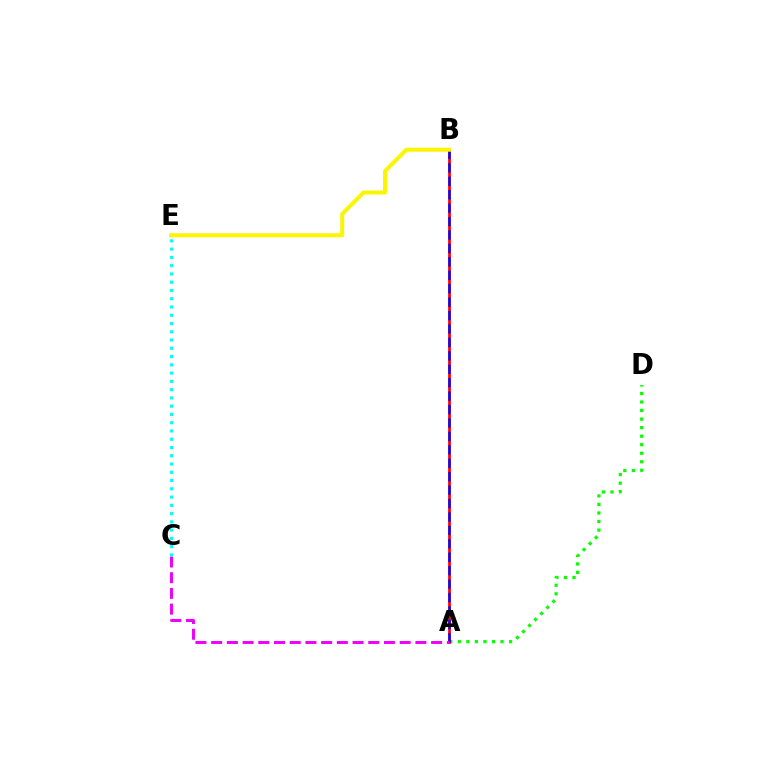{('A', 'D'): [{'color': '#08ff00', 'line_style': 'dotted', 'thickness': 2.32}], ('A', 'B'): [{'color': '#ff0000', 'line_style': 'solid', 'thickness': 1.98}, {'color': '#0010ff', 'line_style': 'dashed', 'thickness': 1.82}], ('A', 'C'): [{'color': '#ee00ff', 'line_style': 'dashed', 'thickness': 2.13}], ('C', 'E'): [{'color': '#00fff6', 'line_style': 'dotted', 'thickness': 2.25}], ('B', 'E'): [{'color': '#fcf500', 'line_style': 'solid', 'thickness': 2.88}]}